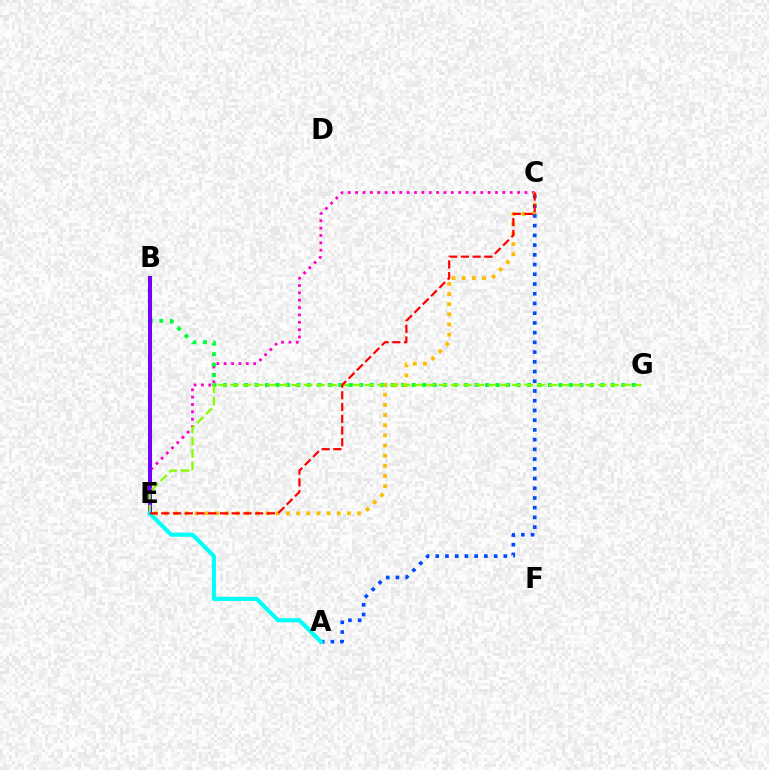{('C', 'E'): [{'color': '#ff00cf', 'line_style': 'dotted', 'thickness': 2.0}, {'color': '#ffbd00', 'line_style': 'dotted', 'thickness': 2.76}, {'color': '#ff0000', 'line_style': 'dashed', 'thickness': 1.59}], ('B', 'G'): [{'color': '#00ff39', 'line_style': 'dotted', 'thickness': 2.85}], ('A', 'C'): [{'color': '#004bff', 'line_style': 'dotted', 'thickness': 2.64}], ('B', 'E'): [{'color': '#7200ff', 'line_style': 'solid', 'thickness': 2.91}], ('E', 'G'): [{'color': '#84ff00', 'line_style': 'dashed', 'thickness': 1.67}], ('A', 'E'): [{'color': '#00fff6', 'line_style': 'solid', 'thickness': 2.96}]}